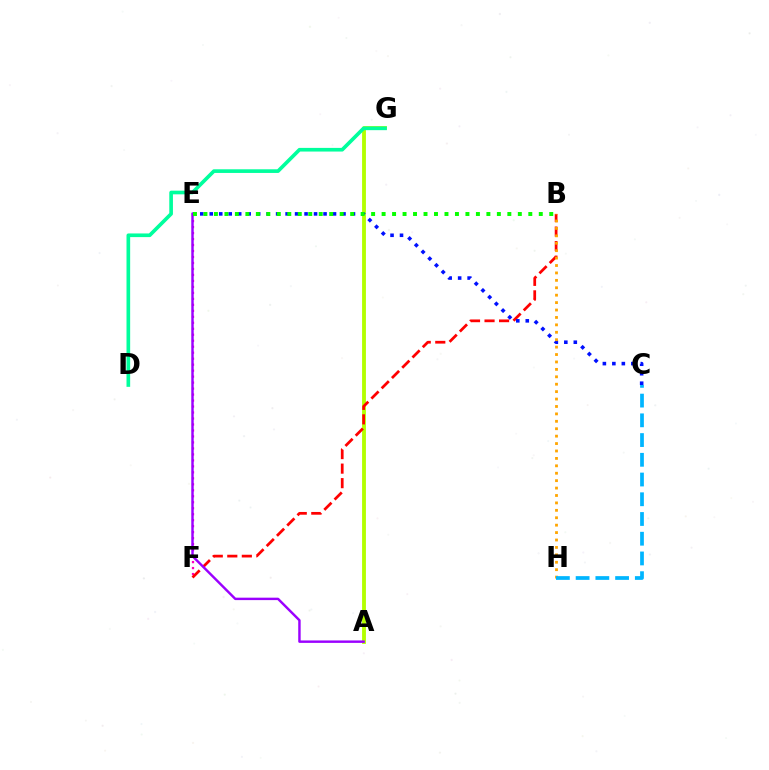{('A', 'G'): [{'color': '#b3ff00', 'line_style': 'solid', 'thickness': 2.77}], ('E', 'F'): [{'color': '#ff00bd', 'line_style': 'dotted', 'thickness': 1.63}], ('B', 'F'): [{'color': '#ff0000', 'line_style': 'dashed', 'thickness': 1.97}], ('C', 'E'): [{'color': '#0010ff', 'line_style': 'dotted', 'thickness': 2.58}], ('B', 'H'): [{'color': '#ffa500', 'line_style': 'dotted', 'thickness': 2.02}], ('C', 'H'): [{'color': '#00b5ff', 'line_style': 'dashed', 'thickness': 2.68}], ('A', 'E'): [{'color': '#9b00ff', 'line_style': 'solid', 'thickness': 1.75}], ('B', 'E'): [{'color': '#08ff00', 'line_style': 'dotted', 'thickness': 2.85}], ('D', 'G'): [{'color': '#00ff9d', 'line_style': 'solid', 'thickness': 2.63}]}